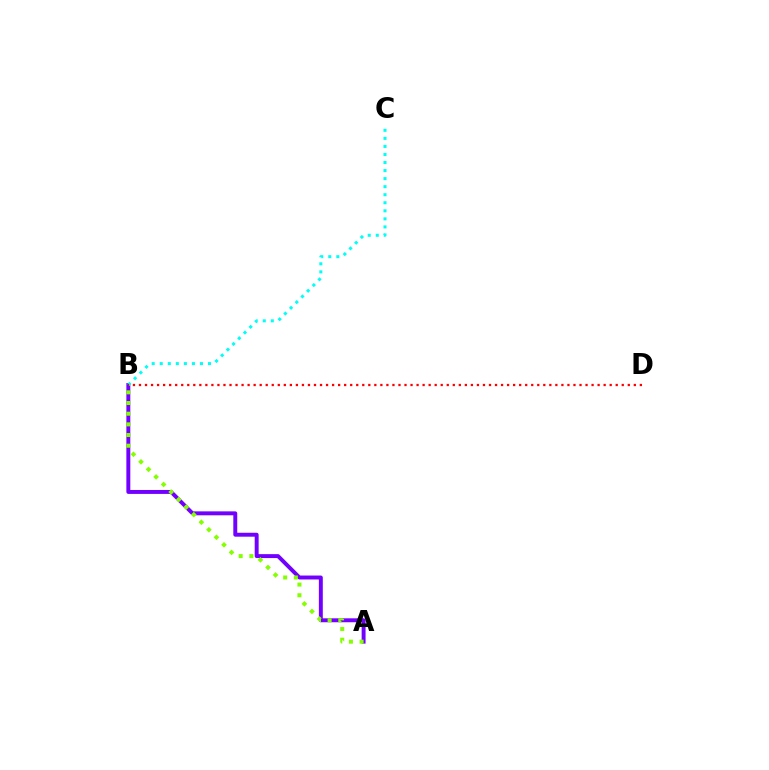{('A', 'B'): [{'color': '#7200ff', 'line_style': 'solid', 'thickness': 2.83}, {'color': '#84ff00', 'line_style': 'dotted', 'thickness': 2.9}], ('B', 'C'): [{'color': '#00fff6', 'line_style': 'dotted', 'thickness': 2.19}], ('B', 'D'): [{'color': '#ff0000', 'line_style': 'dotted', 'thickness': 1.64}]}